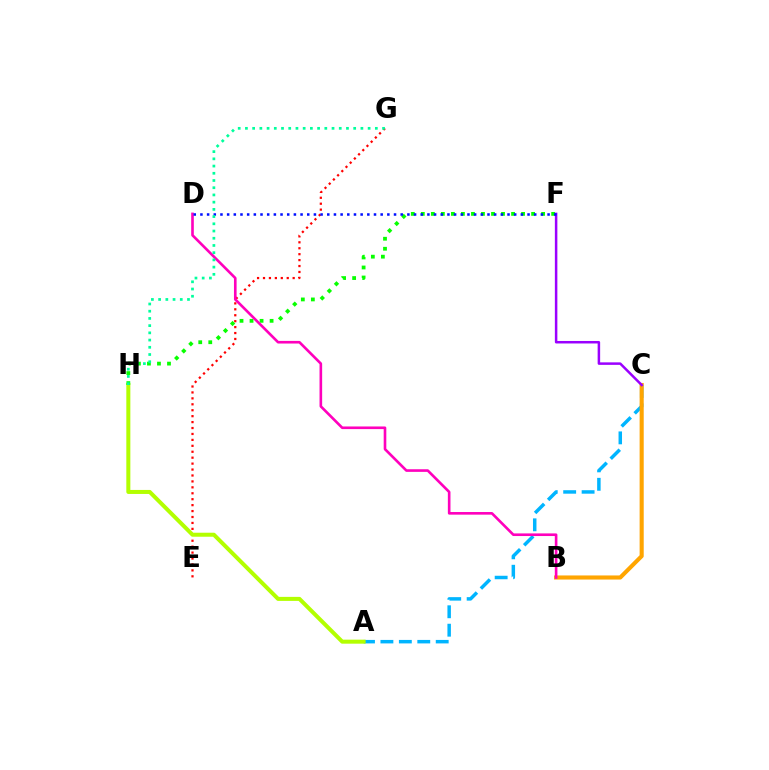{('E', 'G'): [{'color': '#ff0000', 'line_style': 'dotted', 'thickness': 1.61}], ('A', 'C'): [{'color': '#00b5ff', 'line_style': 'dashed', 'thickness': 2.5}], ('A', 'H'): [{'color': '#b3ff00', 'line_style': 'solid', 'thickness': 2.89}], ('B', 'C'): [{'color': '#ffa500', 'line_style': 'solid', 'thickness': 2.95}], ('F', 'H'): [{'color': '#08ff00', 'line_style': 'dotted', 'thickness': 2.72}], ('B', 'D'): [{'color': '#ff00bd', 'line_style': 'solid', 'thickness': 1.89}], ('C', 'F'): [{'color': '#9b00ff', 'line_style': 'solid', 'thickness': 1.8}], ('D', 'F'): [{'color': '#0010ff', 'line_style': 'dotted', 'thickness': 1.81}], ('G', 'H'): [{'color': '#00ff9d', 'line_style': 'dotted', 'thickness': 1.96}]}